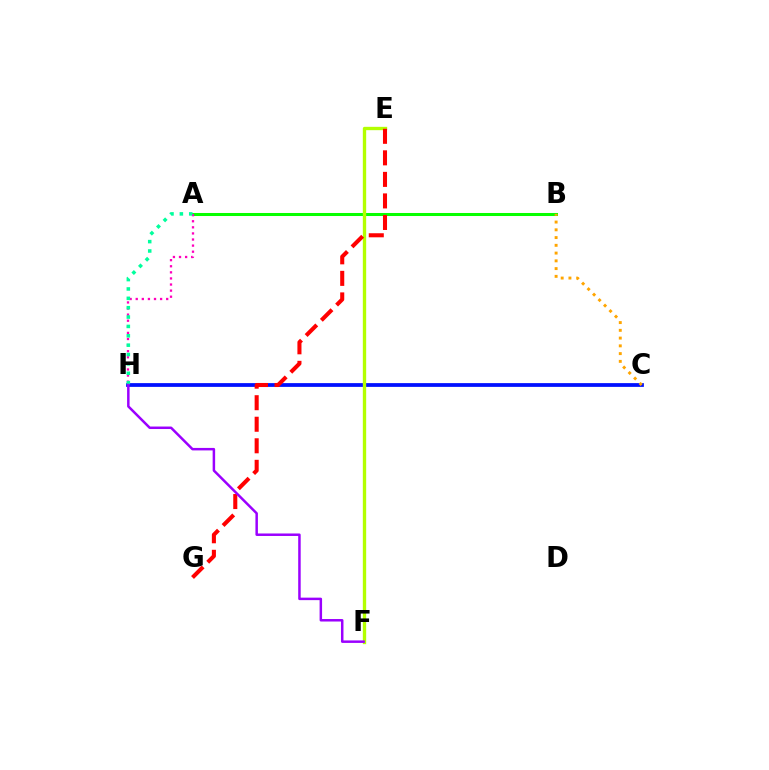{('A', 'B'): [{'color': '#08ff00', 'line_style': 'solid', 'thickness': 2.18}], ('C', 'H'): [{'color': '#0010ff', 'line_style': 'solid', 'thickness': 2.7}], ('E', 'F'): [{'color': '#00b5ff', 'line_style': 'dotted', 'thickness': 1.93}, {'color': '#b3ff00', 'line_style': 'solid', 'thickness': 2.41}], ('E', 'G'): [{'color': '#ff0000', 'line_style': 'dashed', 'thickness': 2.93}], ('A', 'H'): [{'color': '#ff00bd', 'line_style': 'dotted', 'thickness': 1.66}, {'color': '#00ff9d', 'line_style': 'dotted', 'thickness': 2.55}], ('B', 'C'): [{'color': '#ffa500', 'line_style': 'dotted', 'thickness': 2.11}], ('F', 'H'): [{'color': '#9b00ff', 'line_style': 'solid', 'thickness': 1.79}]}